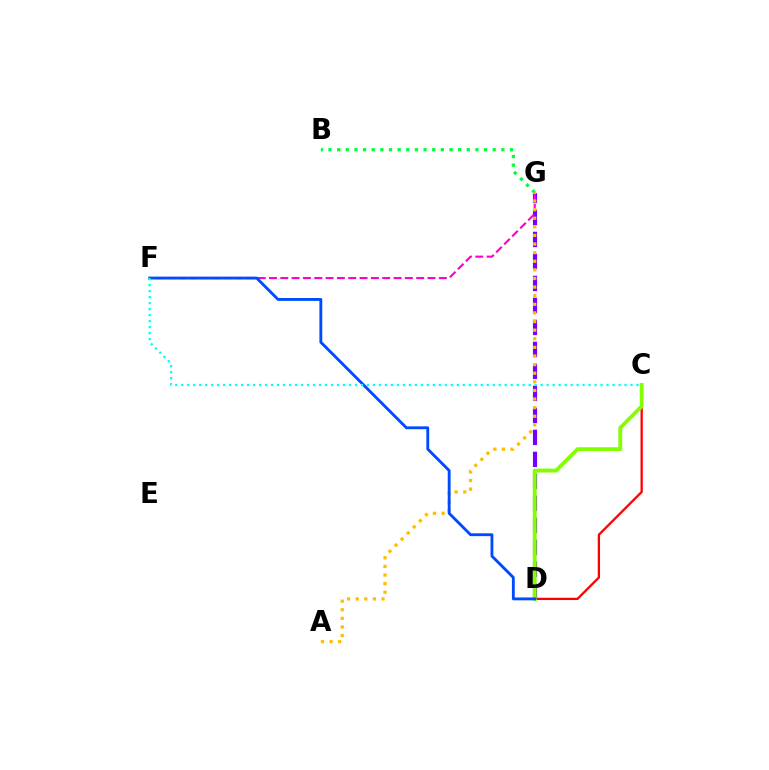{('C', 'D'): [{'color': '#ff0000', 'line_style': 'solid', 'thickness': 1.65}, {'color': '#84ff00', 'line_style': 'solid', 'thickness': 2.79}], ('D', 'G'): [{'color': '#7200ff', 'line_style': 'dashed', 'thickness': 2.99}], ('F', 'G'): [{'color': '#ff00cf', 'line_style': 'dashed', 'thickness': 1.54}], ('B', 'G'): [{'color': '#00ff39', 'line_style': 'dotted', 'thickness': 2.35}], ('A', 'G'): [{'color': '#ffbd00', 'line_style': 'dotted', 'thickness': 2.34}], ('D', 'F'): [{'color': '#004bff', 'line_style': 'solid', 'thickness': 2.05}], ('C', 'F'): [{'color': '#00fff6', 'line_style': 'dotted', 'thickness': 1.63}]}